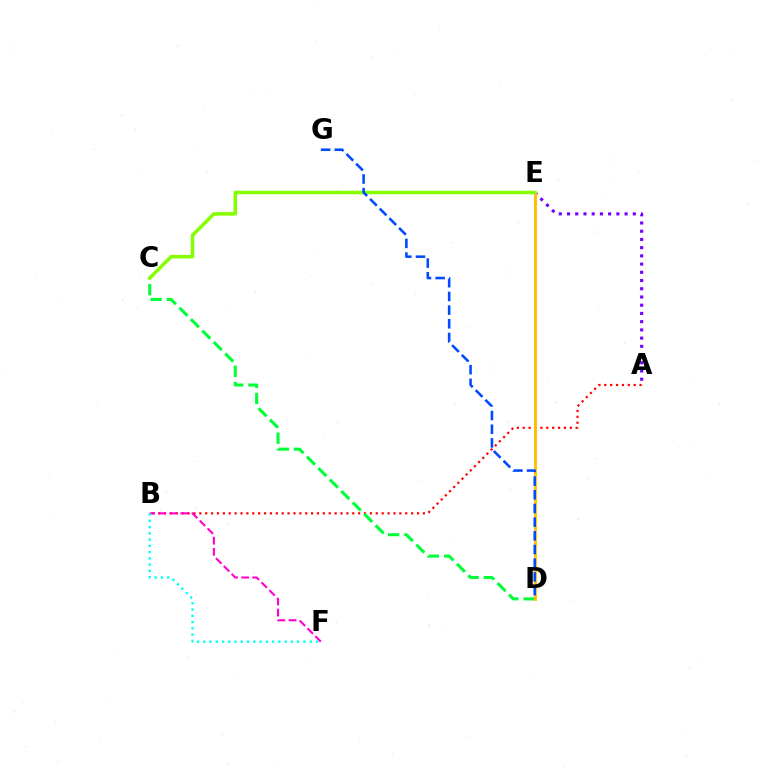{('A', 'B'): [{'color': '#ff0000', 'line_style': 'dotted', 'thickness': 1.6}], ('B', 'F'): [{'color': '#ff00cf', 'line_style': 'dashed', 'thickness': 1.51}, {'color': '#00fff6', 'line_style': 'dotted', 'thickness': 1.7}], ('C', 'D'): [{'color': '#00ff39', 'line_style': 'dashed', 'thickness': 2.2}], ('A', 'E'): [{'color': '#7200ff', 'line_style': 'dotted', 'thickness': 2.23}], ('D', 'E'): [{'color': '#ffbd00', 'line_style': 'solid', 'thickness': 2.06}], ('C', 'E'): [{'color': '#84ff00', 'line_style': 'solid', 'thickness': 2.53}], ('D', 'G'): [{'color': '#004bff', 'line_style': 'dashed', 'thickness': 1.86}]}